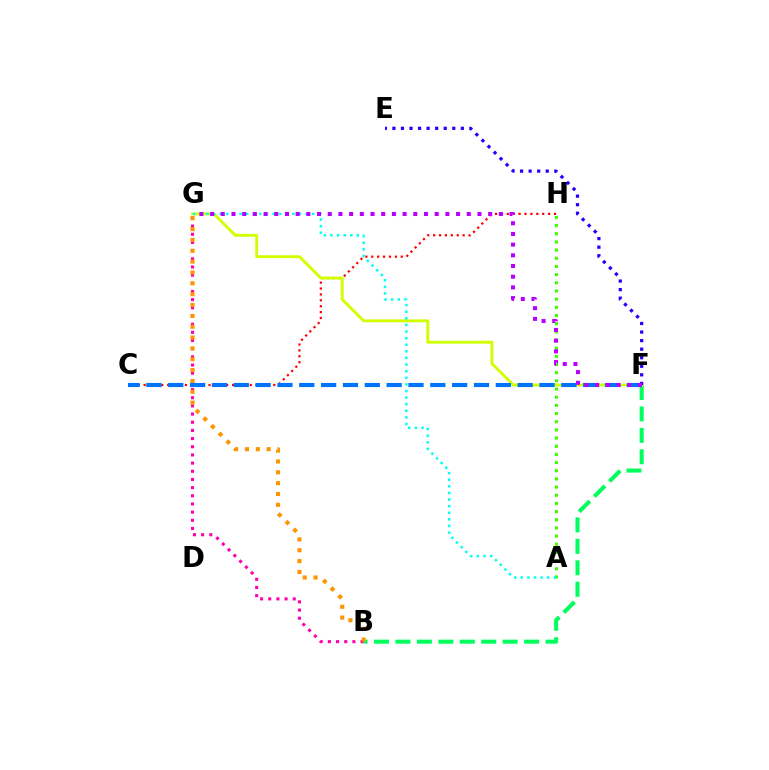{('C', 'H'): [{'color': '#ff0000', 'line_style': 'dotted', 'thickness': 1.6}], ('B', 'F'): [{'color': '#00ff5c', 'line_style': 'dashed', 'thickness': 2.91}], ('F', 'G'): [{'color': '#d1ff00', 'line_style': 'solid', 'thickness': 2.08}, {'color': '#b900ff', 'line_style': 'dotted', 'thickness': 2.91}], ('E', 'F'): [{'color': '#2500ff', 'line_style': 'dotted', 'thickness': 2.32}], ('B', 'G'): [{'color': '#ff00ac', 'line_style': 'dotted', 'thickness': 2.22}, {'color': '#ff9400', 'line_style': 'dotted', 'thickness': 2.95}], ('C', 'F'): [{'color': '#0074ff', 'line_style': 'dashed', 'thickness': 2.97}], ('A', 'H'): [{'color': '#3dff00', 'line_style': 'dotted', 'thickness': 2.22}], ('A', 'G'): [{'color': '#00fff6', 'line_style': 'dotted', 'thickness': 1.8}]}